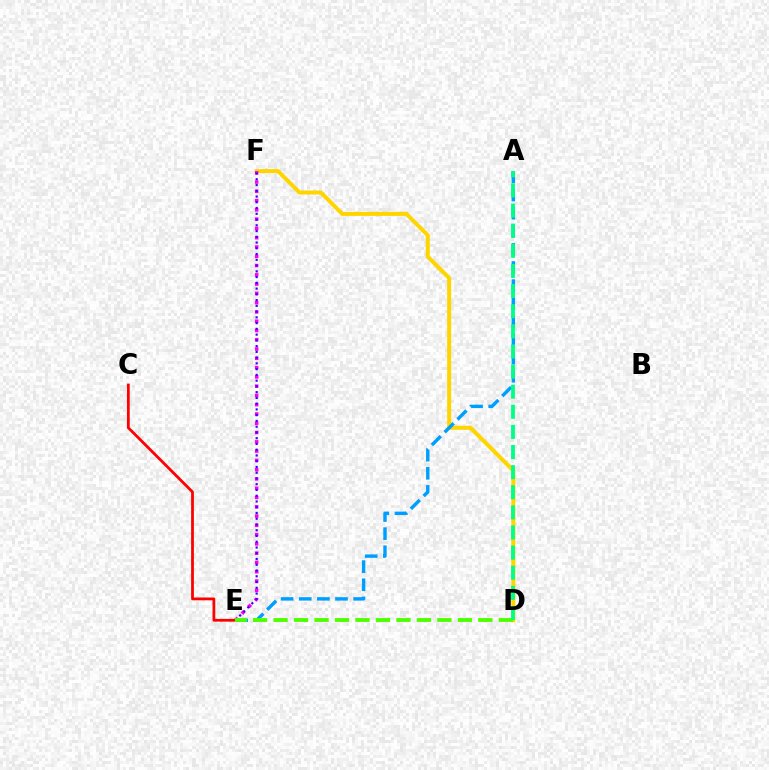{('D', 'F'): [{'color': '#ffd500', 'line_style': 'solid', 'thickness': 2.89}], ('A', 'E'): [{'color': '#009eff', 'line_style': 'dashed', 'thickness': 2.46}], ('E', 'F'): [{'color': '#ff00ed', 'line_style': 'dotted', 'thickness': 2.52}, {'color': '#3700ff', 'line_style': 'dotted', 'thickness': 1.56}], ('C', 'E'): [{'color': '#ff0000', 'line_style': 'solid', 'thickness': 2.0}], ('D', 'E'): [{'color': '#4fff00', 'line_style': 'dashed', 'thickness': 2.78}], ('A', 'D'): [{'color': '#00ff86', 'line_style': 'dashed', 'thickness': 2.73}]}